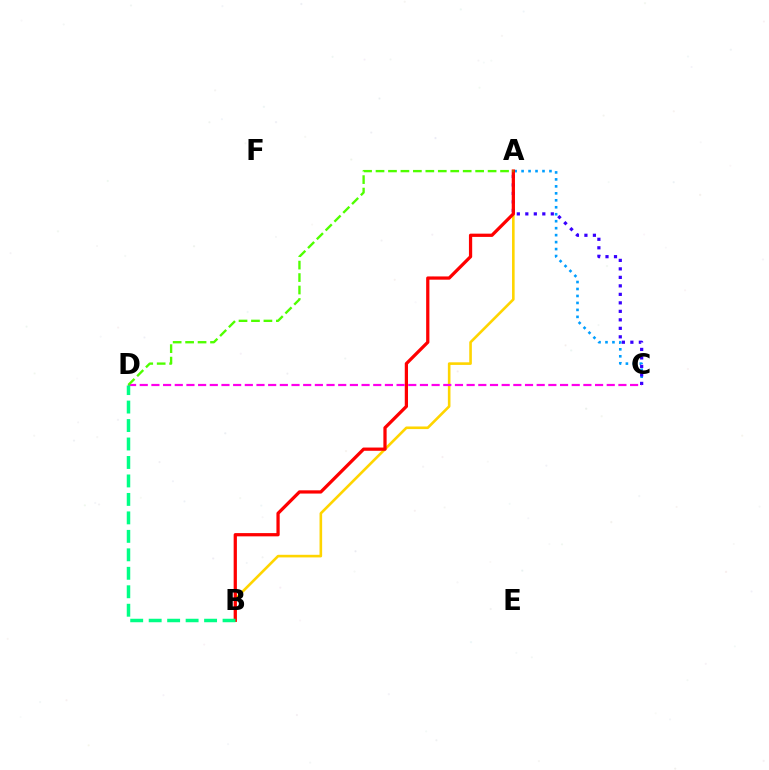{('A', 'C'): [{'color': '#009eff', 'line_style': 'dotted', 'thickness': 1.89}, {'color': '#3700ff', 'line_style': 'dotted', 'thickness': 2.31}], ('A', 'B'): [{'color': '#ffd500', 'line_style': 'solid', 'thickness': 1.88}, {'color': '#ff0000', 'line_style': 'solid', 'thickness': 2.34}], ('C', 'D'): [{'color': '#ff00ed', 'line_style': 'dashed', 'thickness': 1.59}], ('A', 'D'): [{'color': '#4fff00', 'line_style': 'dashed', 'thickness': 1.69}], ('B', 'D'): [{'color': '#00ff86', 'line_style': 'dashed', 'thickness': 2.51}]}